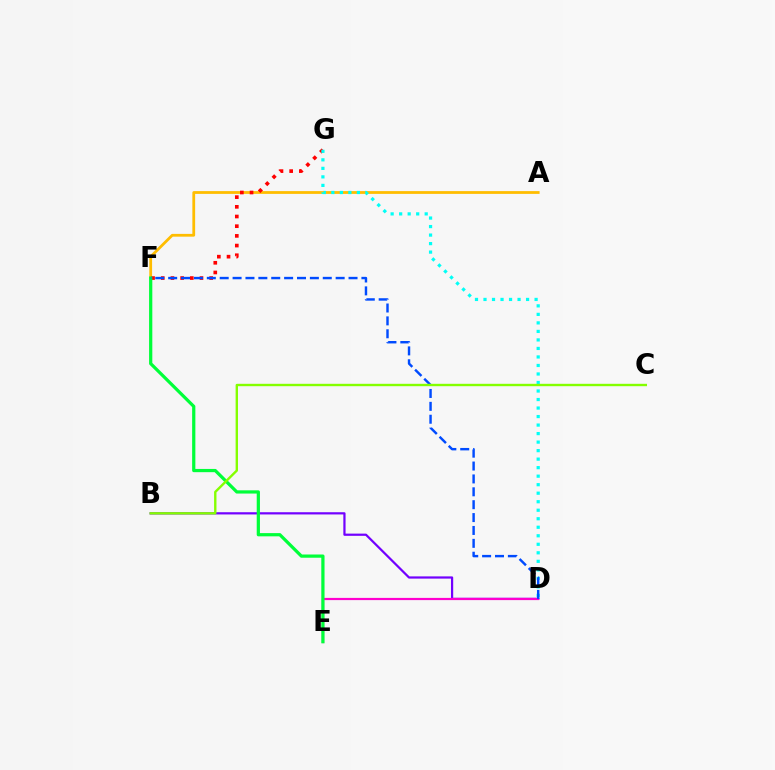{('A', 'F'): [{'color': '#ffbd00', 'line_style': 'solid', 'thickness': 2.0}], ('F', 'G'): [{'color': '#ff0000', 'line_style': 'dotted', 'thickness': 2.63}], ('B', 'D'): [{'color': '#7200ff', 'line_style': 'solid', 'thickness': 1.6}], ('D', 'E'): [{'color': '#ff00cf', 'line_style': 'solid', 'thickness': 1.59}], ('D', 'G'): [{'color': '#00fff6', 'line_style': 'dotted', 'thickness': 2.31}], ('E', 'F'): [{'color': '#00ff39', 'line_style': 'solid', 'thickness': 2.33}], ('D', 'F'): [{'color': '#004bff', 'line_style': 'dashed', 'thickness': 1.75}], ('B', 'C'): [{'color': '#84ff00', 'line_style': 'solid', 'thickness': 1.72}]}